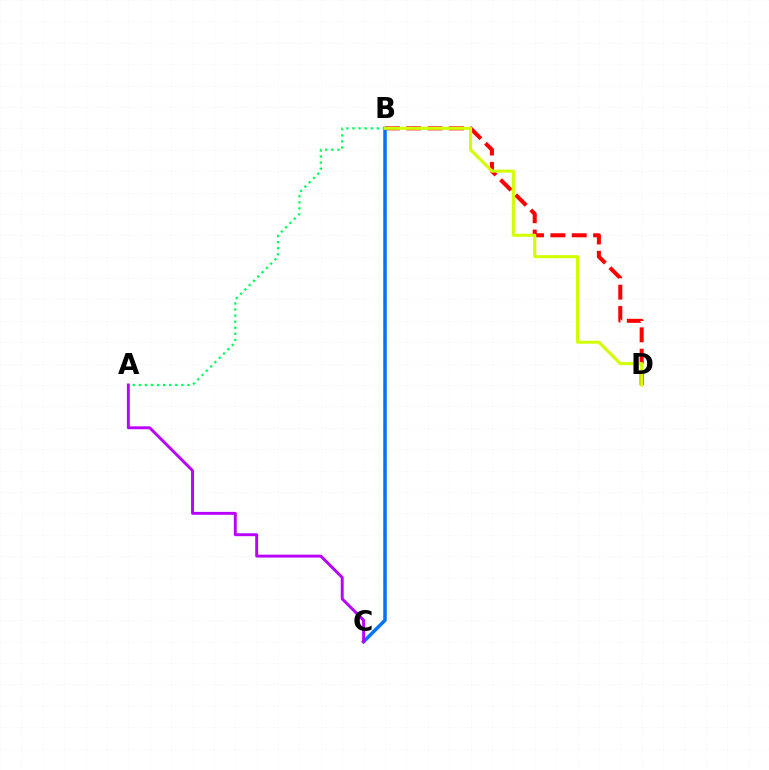{('A', 'B'): [{'color': '#00ff5c', 'line_style': 'dotted', 'thickness': 1.65}], ('B', 'D'): [{'color': '#ff0000', 'line_style': 'dashed', 'thickness': 2.9}, {'color': '#d1ff00', 'line_style': 'solid', 'thickness': 2.19}], ('B', 'C'): [{'color': '#0074ff', 'line_style': 'solid', 'thickness': 2.51}], ('A', 'C'): [{'color': '#b900ff', 'line_style': 'solid', 'thickness': 2.09}]}